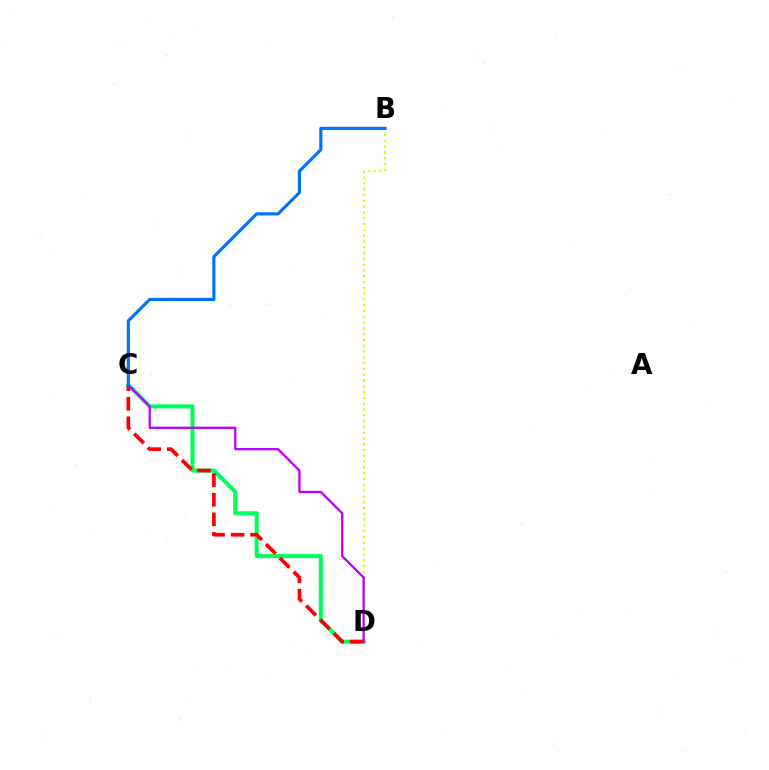{('B', 'D'): [{'color': '#d1ff00', 'line_style': 'dotted', 'thickness': 1.57}], ('C', 'D'): [{'color': '#00ff5c', 'line_style': 'solid', 'thickness': 2.92}, {'color': '#ff0000', 'line_style': 'dashed', 'thickness': 2.66}, {'color': '#b900ff', 'line_style': 'solid', 'thickness': 1.64}], ('B', 'C'): [{'color': '#0074ff', 'line_style': 'solid', 'thickness': 2.28}]}